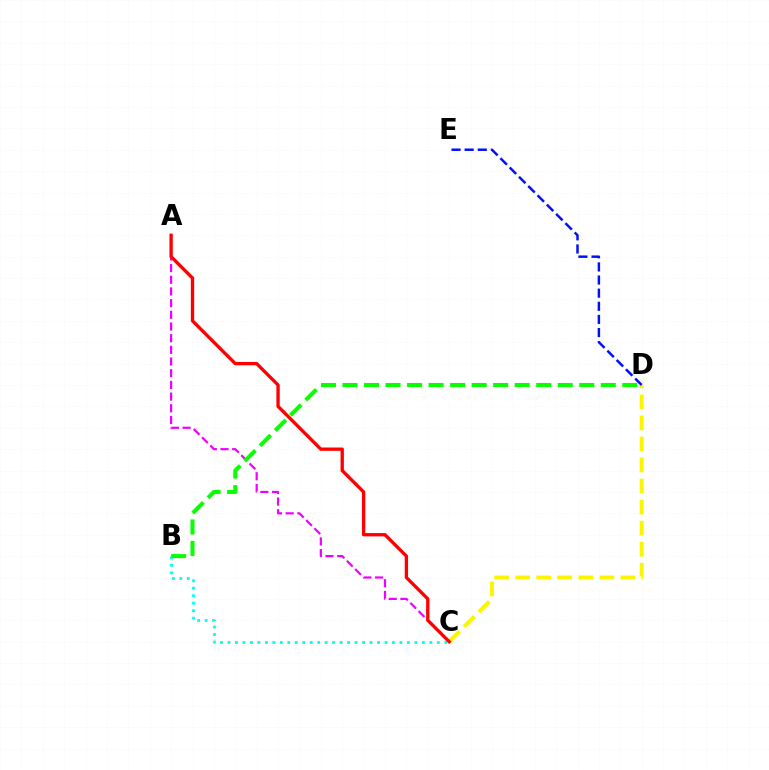{('B', 'C'): [{'color': '#00fff6', 'line_style': 'dotted', 'thickness': 2.03}], ('A', 'C'): [{'color': '#ee00ff', 'line_style': 'dashed', 'thickness': 1.59}, {'color': '#ff0000', 'line_style': 'solid', 'thickness': 2.39}], ('C', 'D'): [{'color': '#fcf500', 'line_style': 'dashed', 'thickness': 2.86}], ('B', 'D'): [{'color': '#08ff00', 'line_style': 'dashed', 'thickness': 2.92}], ('D', 'E'): [{'color': '#0010ff', 'line_style': 'dashed', 'thickness': 1.78}]}